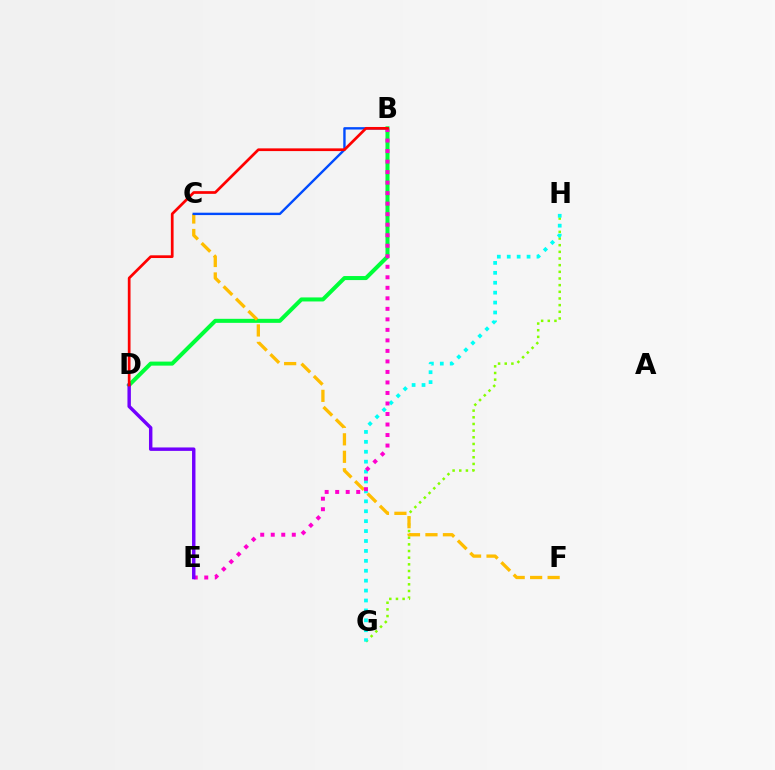{('G', 'H'): [{'color': '#84ff00', 'line_style': 'dotted', 'thickness': 1.81}, {'color': '#00fff6', 'line_style': 'dotted', 'thickness': 2.69}], ('B', 'D'): [{'color': '#00ff39', 'line_style': 'solid', 'thickness': 2.91}, {'color': '#ff0000', 'line_style': 'solid', 'thickness': 1.95}], ('C', 'F'): [{'color': '#ffbd00', 'line_style': 'dashed', 'thickness': 2.37}], ('B', 'C'): [{'color': '#004bff', 'line_style': 'solid', 'thickness': 1.71}], ('B', 'E'): [{'color': '#ff00cf', 'line_style': 'dotted', 'thickness': 2.86}], ('D', 'E'): [{'color': '#7200ff', 'line_style': 'solid', 'thickness': 2.47}]}